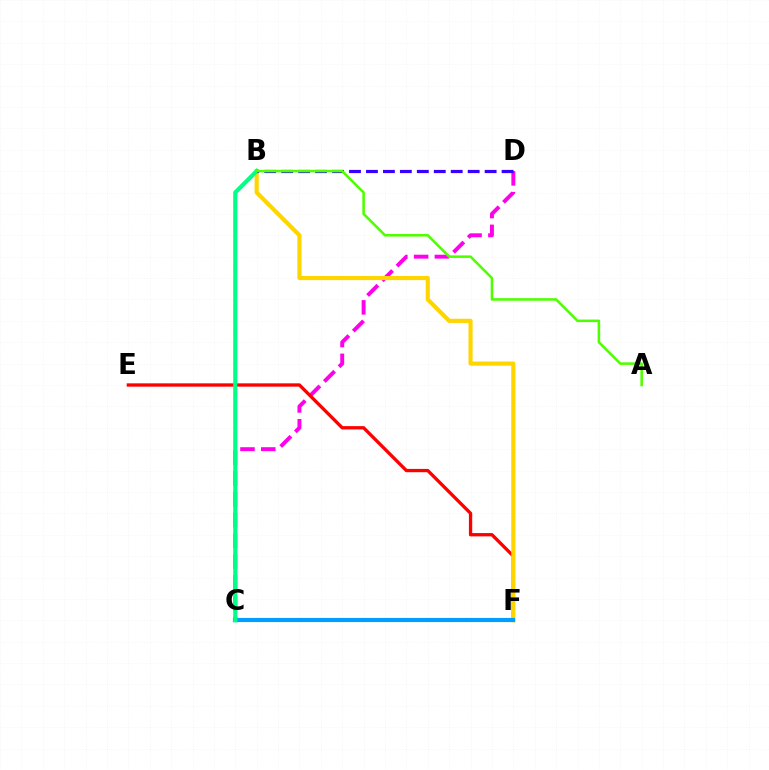{('C', 'D'): [{'color': '#ff00ed', 'line_style': 'dashed', 'thickness': 2.82}], ('E', 'F'): [{'color': '#ff0000', 'line_style': 'solid', 'thickness': 2.38}], ('B', 'F'): [{'color': '#ffd500', 'line_style': 'solid', 'thickness': 2.98}], ('C', 'F'): [{'color': '#009eff', 'line_style': 'solid', 'thickness': 2.99}], ('B', 'C'): [{'color': '#00ff86', 'line_style': 'solid', 'thickness': 3.0}], ('B', 'D'): [{'color': '#3700ff', 'line_style': 'dashed', 'thickness': 2.3}], ('A', 'B'): [{'color': '#4fff00', 'line_style': 'solid', 'thickness': 1.84}]}